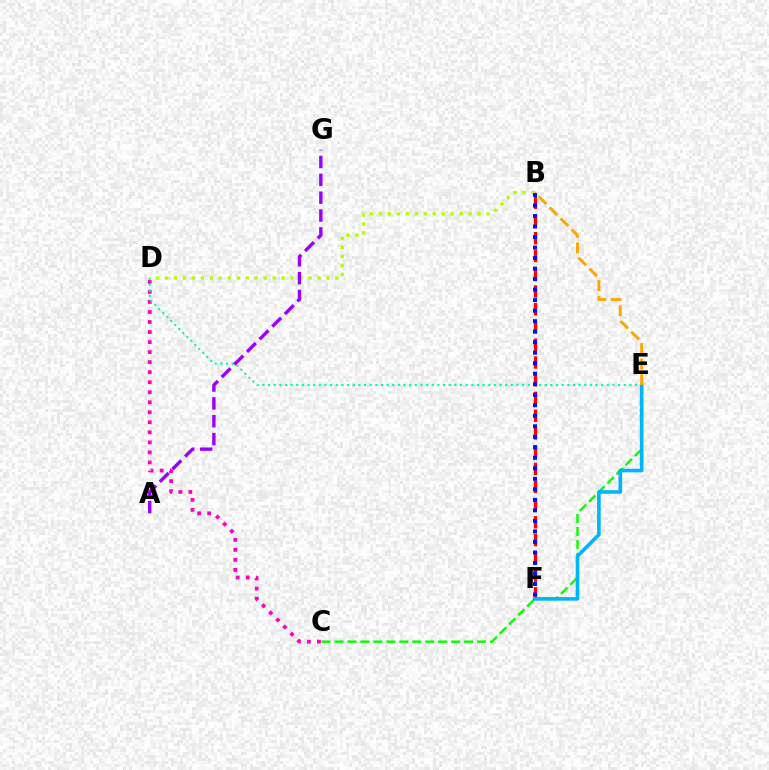{('C', 'E'): [{'color': '#08ff00', 'line_style': 'dashed', 'thickness': 1.76}], ('C', 'D'): [{'color': '#ff00bd', 'line_style': 'dotted', 'thickness': 2.72}], ('B', 'F'): [{'color': '#ff0000', 'line_style': 'dashed', 'thickness': 2.41}, {'color': '#0010ff', 'line_style': 'dotted', 'thickness': 2.86}], ('D', 'E'): [{'color': '#00ff9d', 'line_style': 'dotted', 'thickness': 1.53}], ('B', 'D'): [{'color': '#b3ff00', 'line_style': 'dotted', 'thickness': 2.44}], ('A', 'G'): [{'color': '#9b00ff', 'line_style': 'dashed', 'thickness': 2.43}], ('E', 'F'): [{'color': '#00b5ff', 'line_style': 'solid', 'thickness': 2.6}], ('B', 'E'): [{'color': '#ffa500', 'line_style': 'dashed', 'thickness': 2.11}]}